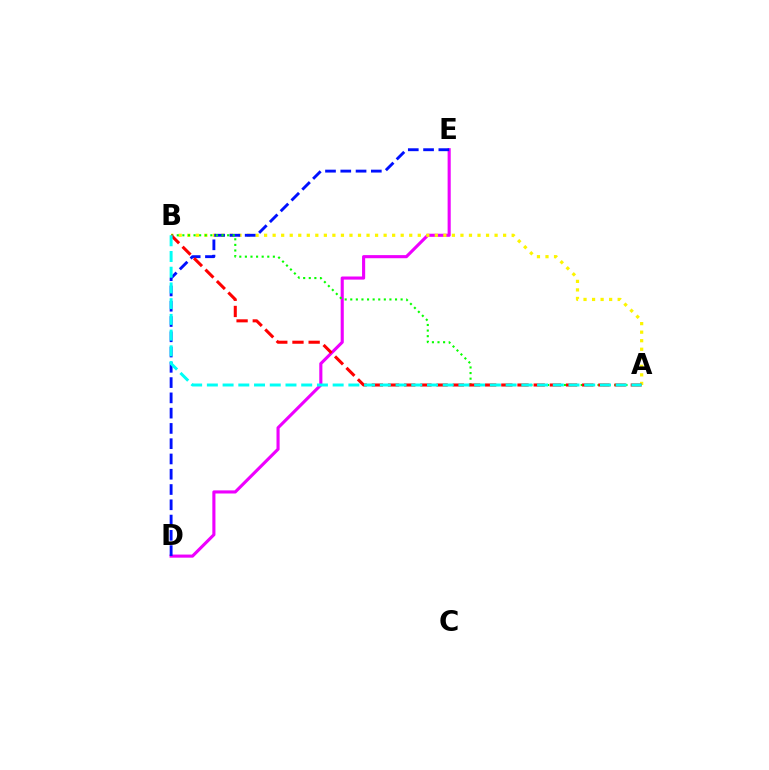{('D', 'E'): [{'color': '#ee00ff', 'line_style': 'solid', 'thickness': 2.24}, {'color': '#0010ff', 'line_style': 'dashed', 'thickness': 2.07}], ('A', 'B'): [{'color': '#fcf500', 'line_style': 'dotted', 'thickness': 2.32}, {'color': '#08ff00', 'line_style': 'dotted', 'thickness': 1.52}, {'color': '#ff0000', 'line_style': 'dashed', 'thickness': 2.2}, {'color': '#00fff6', 'line_style': 'dashed', 'thickness': 2.14}]}